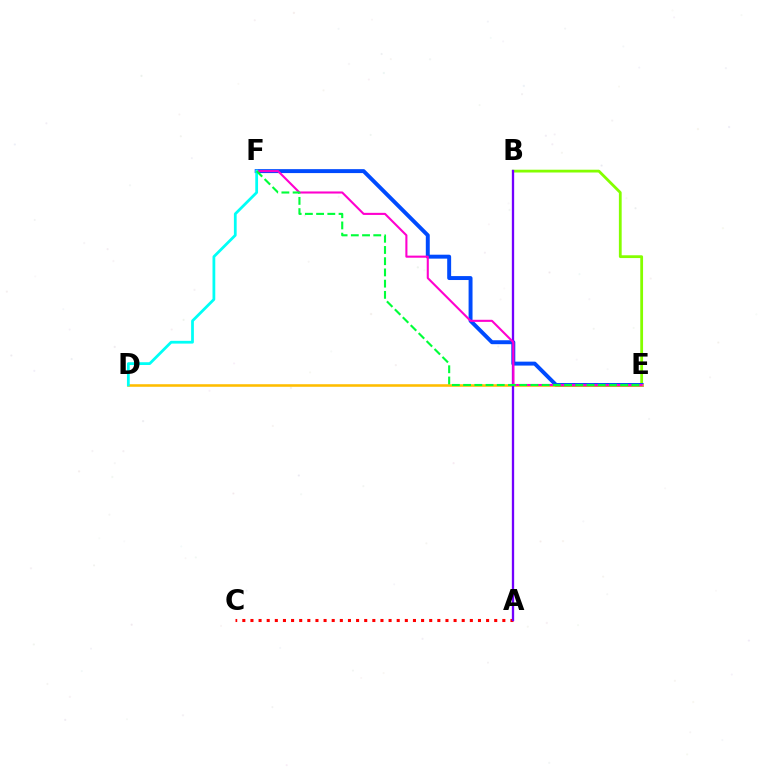{('B', 'E'): [{'color': '#84ff00', 'line_style': 'solid', 'thickness': 2.01}], ('E', 'F'): [{'color': '#004bff', 'line_style': 'solid', 'thickness': 2.83}, {'color': '#ff00cf', 'line_style': 'solid', 'thickness': 1.51}, {'color': '#00ff39', 'line_style': 'dashed', 'thickness': 1.52}], ('D', 'E'): [{'color': '#ffbd00', 'line_style': 'solid', 'thickness': 1.85}], ('A', 'C'): [{'color': '#ff0000', 'line_style': 'dotted', 'thickness': 2.21}], ('A', 'B'): [{'color': '#7200ff', 'line_style': 'solid', 'thickness': 1.66}], ('D', 'F'): [{'color': '#00fff6', 'line_style': 'solid', 'thickness': 1.99}]}